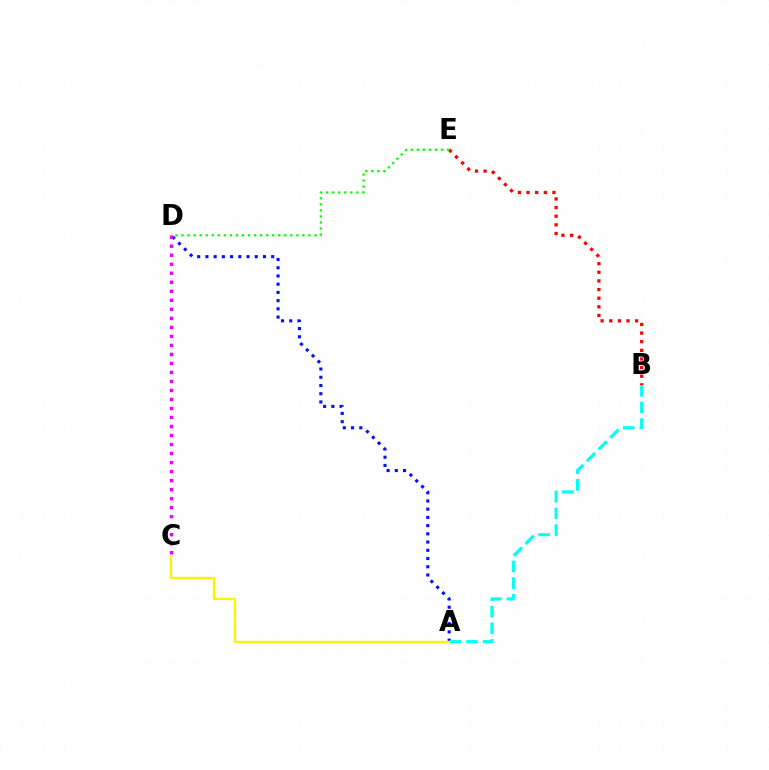{('A', 'D'): [{'color': '#0010ff', 'line_style': 'dotted', 'thickness': 2.23}], ('B', 'E'): [{'color': '#ff0000', 'line_style': 'dotted', 'thickness': 2.35}], ('A', 'B'): [{'color': '#00fff6', 'line_style': 'dashed', 'thickness': 2.26}], ('A', 'C'): [{'color': '#fcf500', 'line_style': 'solid', 'thickness': 1.67}], ('C', 'D'): [{'color': '#ee00ff', 'line_style': 'dotted', 'thickness': 2.45}], ('D', 'E'): [{'color': '#08ff00', 'line_style': 'dotted', 'thickness': 1.64}]}